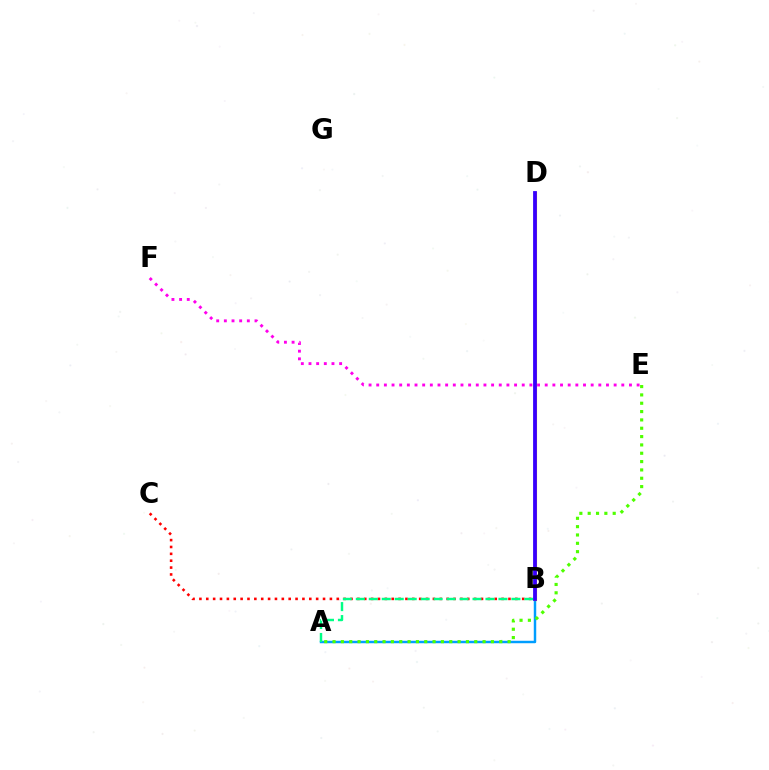{('A', 'B'): [{'color': '#009eff', 'line_style': 'solid', 'thickness': 1.77}, {'color': '#00ff86', 'line_style': 'dashed', 'thickness': 1.76}], ('A', 'E'): [{'color': '#4fff00', 'line_style': 'dotted', 'thickness': 2.26}], ('B', 'C'): [{'color': '#ff0000', 'line_style': 'dotted', 'thickness': 1.87}], ('B', 'D'): [{'color': '#ffd500', 'line_style': 'solid', 'thickness': 2.27}, {'color': '#3700ff', 'line_style': 'solid', 'thickness': 2.73}], ('E', 'F'): [{'color': '#ff00ed', 'line_style': 'dotted', 'thickness': 2.08}]}